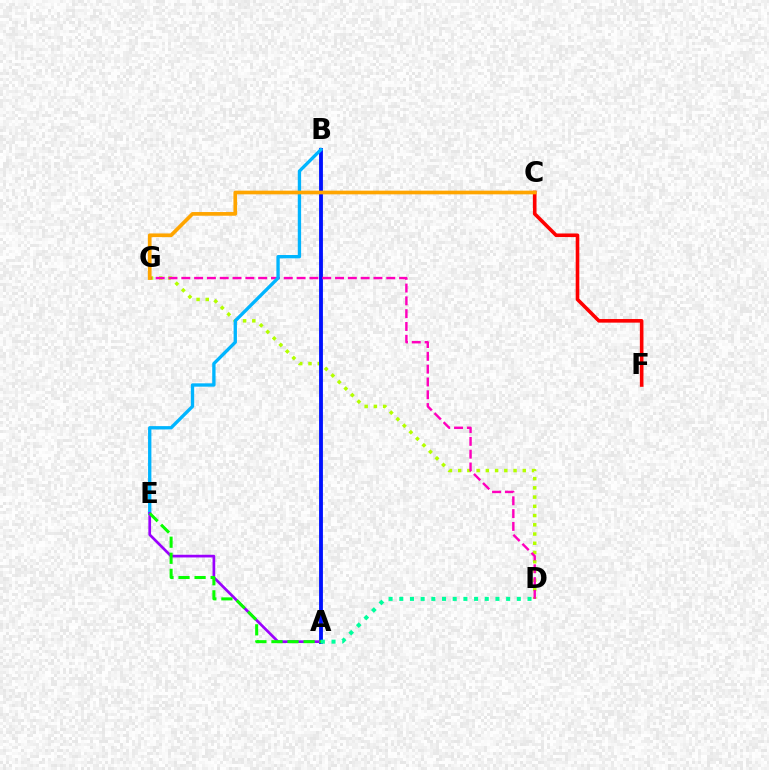{('D', 'G'): [{'color': '#b3ff00', 'line_style': 'dotted', 'thickness': 2.51}, {'color': '#ff00bd', 'line_style': 'dashed', 'thickness': 1.74}], ('A', 'B'): [{'color': '#0010ff', 'line_style': 'solid', 'thickness': 2.76}], ('C', 'F'): [{'color': '#ff0000', 'line_style': 'solid', 'thickness': 2.59}], ('B', 'E'): [{'color': '#00b5ff', 'line_style': 'solid', 'thickness': 2.4}], ('A', 'E'): [{'color': '#9b00ff', 'line_style': 'solid', 'thickness': 1.94}, {'color': '#08ff00', 'line_style': 'dashed', 'thickness': 2.18}], ('A', 'D'): [{'color': '#00ff9d', 'line_style': 'dotted', 'thickness': 2.9}], ('C', 'G'): [{'color': '#ffa500', 'line_style': 'solid', 'thickness': 2.66}]}